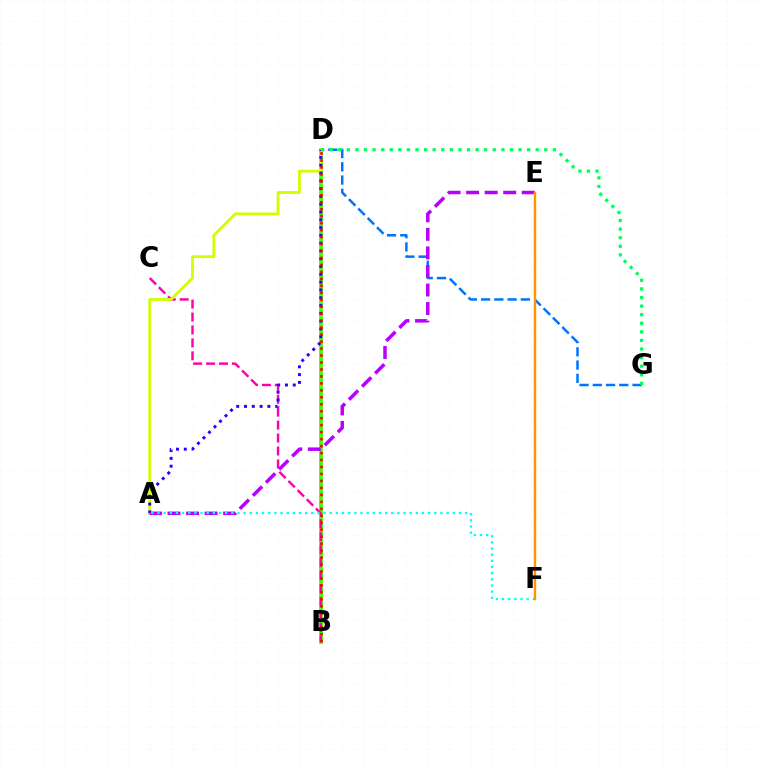{('D', 'G'): [{'color': '#0074ff', 'line_style': 'dashed', 'thickness': 1.8}, {'color': '#00ff5c', 'line_style': 'dotted', 'thickness': 2.33}], ('B', 'D'): [{'color': '#3dff00', 'line_style': 'solid', 'thickness': 2.71}, {'color': '#ff0000', 'line_style': 'dotted', 'thickness': 1.89}], ('B', 'C'): [{'color': '#ff00ac', 'line_style': 'dashed', 'thickness': 1.76}], ('A', 'D'): [{'color': '#d1ff00', 'line_style': 'solid', 'thickness': 2.02}, {'color': '#2500ff', 'line_style': 'dotted', 'thickness': 2.12}], ('A', 'E'): [{'color': '#b900ff', 'line_style': 'dashed', 'thickness': 2.52}], ('A', 'F'): [{'color': '#00fff6', 'line_style': 'dotted', 'thickness': 1.67}], ('E', 'F'): [{'color': '#ff9400', 'line_style': 'solid', 'thickness': 1.74}]}